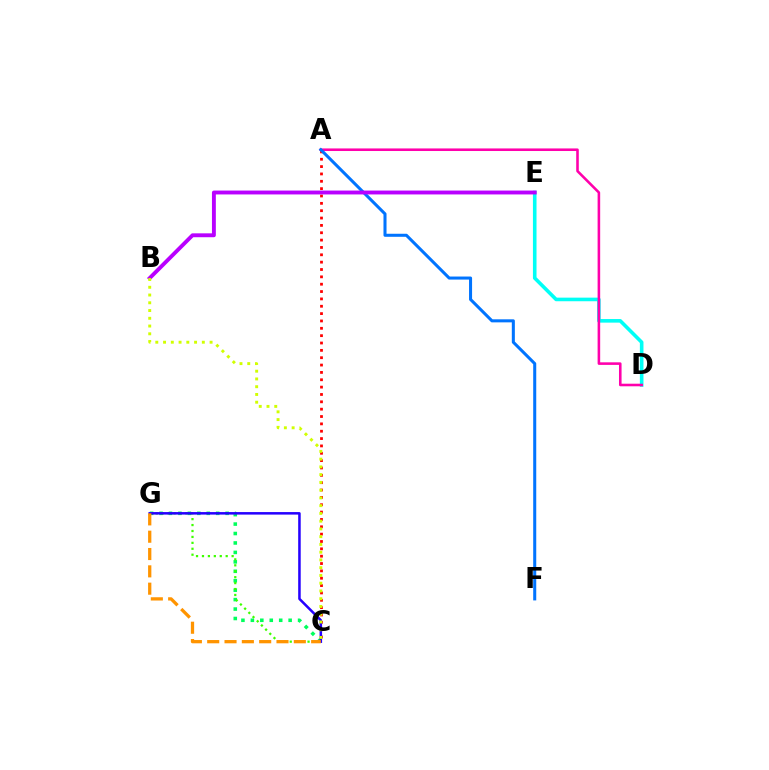{('C', 'G'): [{'color': '#00ff5c', 'line_style': 'dotted', 'thickness': 2.57}, {'color': '#3dff00', 'line_style': 'dotted', 'thickness': 1.61}, {'color': '#2500ff', 'line_style': 'solid', 'thickness': 1.82}, {'color': '#ff9400', 'line_style': 'dashed', 'thickness': 2.35}], ('A', 'C'): [{'color': '#ff0000', 'line_style': 'dotted', 'thickness': 2.0}], ('D', 'E'): [{'color': '#00fff6', 'line_style': 'solid', 'thickness': 2.59}], ('A', 'D'): [{'color': '#ff00ac', 'line_style': 'solid', 'thickness': 1.86}], ('A', 'F'): [{'color': '#0074ff', 'line_style': 'solid', 'thickness': 2.19}], ('B', 'E'): [{'color': '#b900ff', 'line_style': 'solid', 'thickness': 2.8}], ('B', 'C'): [{'color': '#d1ff00', 'line_style': 'dotted', 'thickness': 2.11}]}